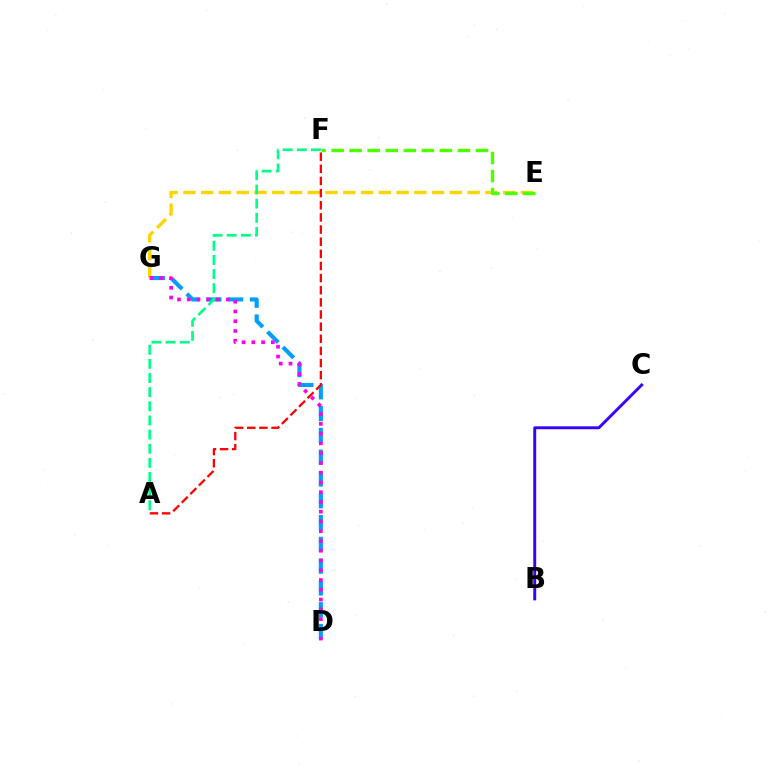{('E', 'G'): [{'color': '#ffd500', 'line_style': 'dashed', 'thickness': 2.41}], ('E', 'F'): [{'color': '#4fff00', 'line_style': 'dashed', 'thickness': 2.45}], ('D', 'G'): [{'color': '#009eff', 'line_style': 'dashed', 'thickness': 2.96}, {'color': '#ff00ed', 'line_style': 'dotted', 'thickness': 2.65}], ('A', 'F'): [{'color': '#00ff86', 'line_style': 'dashed', 'thickness': 1.92}, {'color': '#ff0000', 'line_style': 'dashed', 'thickness': 1.65}], ('B', 'C'): [{'color': '#3700ff', 'line_style': 'solid', 'thickness': 2.11}]}